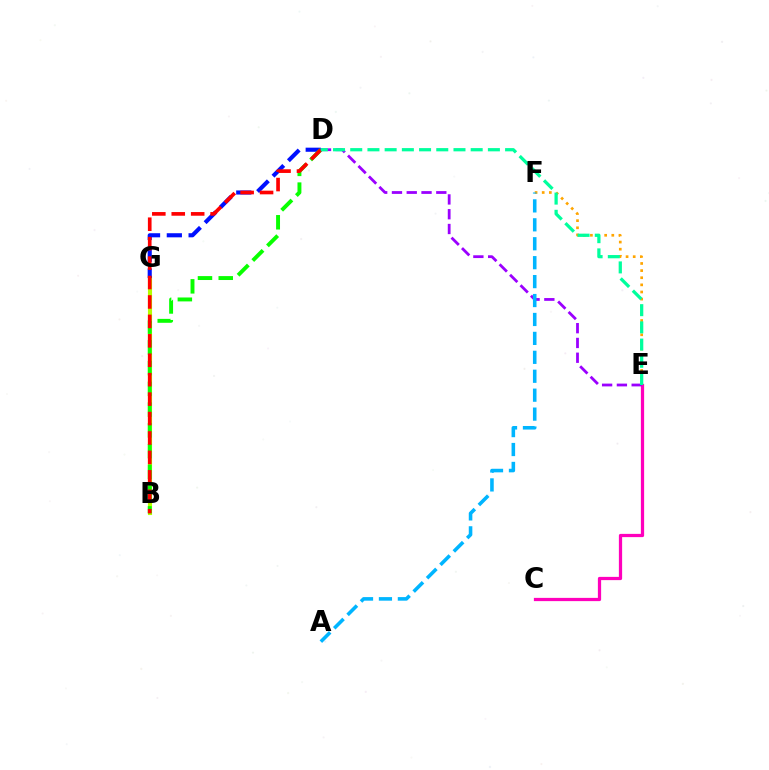{('B', 'G'): [{'color': '#b3ff00', 'line_style': 'solid', 'thickness': 2.96}], ('C', 'E'): [{'color': '#ff00bd', 'line_style': 'solid', 'thickness': 2.34}], ('E', 'F'): [{'color': '#ffa500', 'line_style': 'dotted', 'thickness': 1.94}], ('D', 'G'): [{'color': '#0010ff', 'line_style': 'dashed', 'thickness': 2.96}], ('B', 'D'): [{'color': '#08ff00', 'line_style': 'dashed', 'thickness': 2.82}, {'color': '#ff0000', 'line_style': 'dashed', 'thickness': 2.64}], ('D', 'E'): [{'color': '#9b00ff', 'line_style': 'dashed', 'thickness': 2.01}, {'color': '#00ff9d', 'line_style': 'dashed', 'thickness': 2.34}], ('A', 'F'): [{'color': '#00b5ff', 'line_style': 'dashed', 'thickness': 2.57}]}